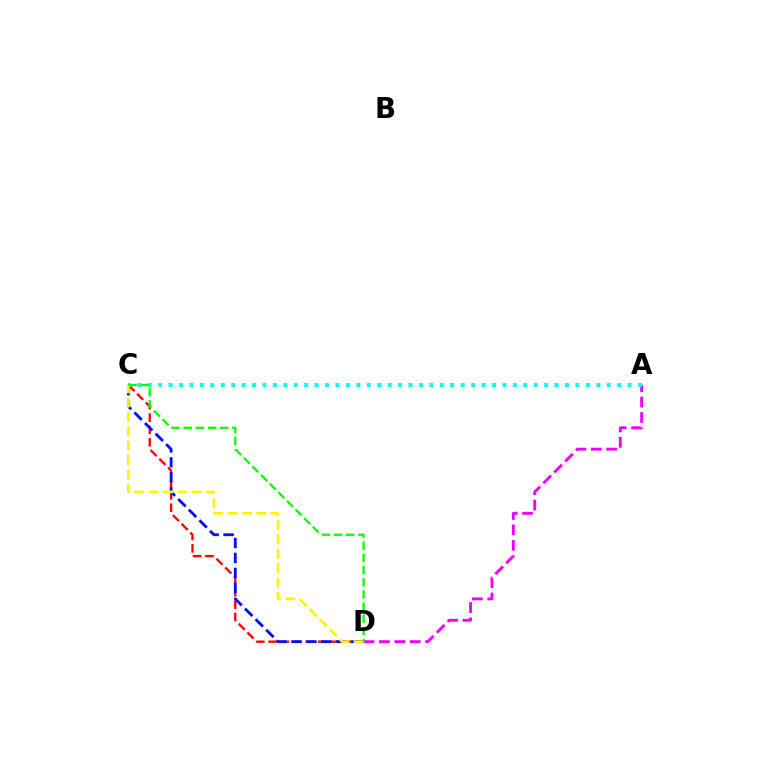{('C', 'D'): [{'color': '#ff0000', 'line_style': 'dashed', 'thickness': 1.68}, {'color': '#0010ff', 'line_style': 'dashed', 'thickness': 2.03}, {'color': '#fcf500', 'line_style': 'dashed', 'thickness': 1.95}, {'color': '#08ff00', 'line_style': 'dashed', 'thickness': 1.66}], ('A', 'D'): [{'color': '#ee00ff', 'line_style': 'dashed', 'thickness': 2.09}], ('A', 'C'): [{'color': '#00fff6', 'line_style': 'dotted', 'thickness': 2.83}]}